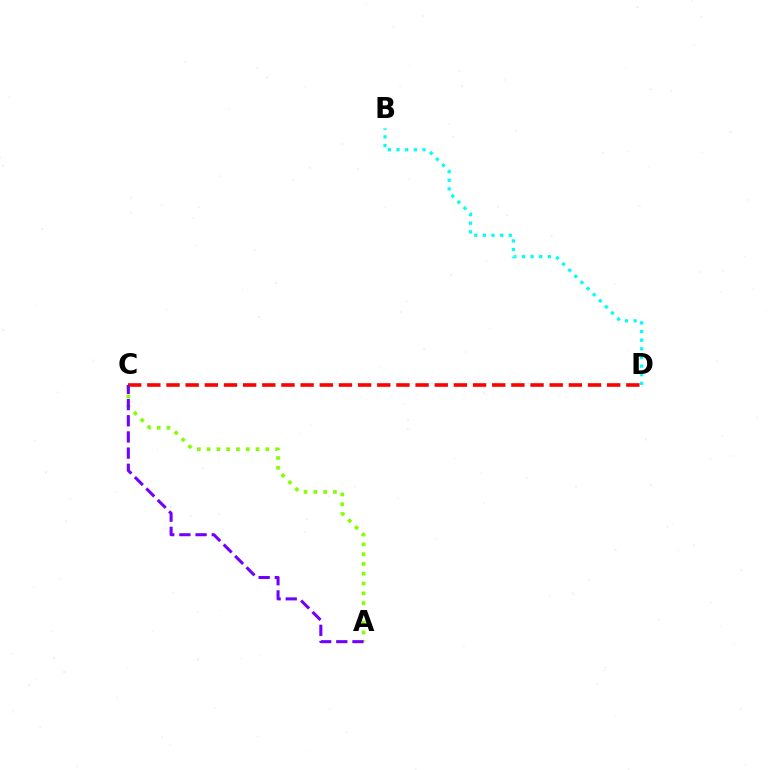{('B', 'D'): [{'color': '#00fff6', 'line_style': 'dotted', 'thickness': 2.35}], ('C', 'D'): [{'color': '#ff0000', 'line_style': 'dashed', 'thickness': 2.6}], ('A', 'C'): [{'color': '#84ff00', 'line_style': 'dotted', 'thickness': 2.66}, {'color': '#7200ff', 'line_style': 'dashed', 'thickness': 2.2}]}